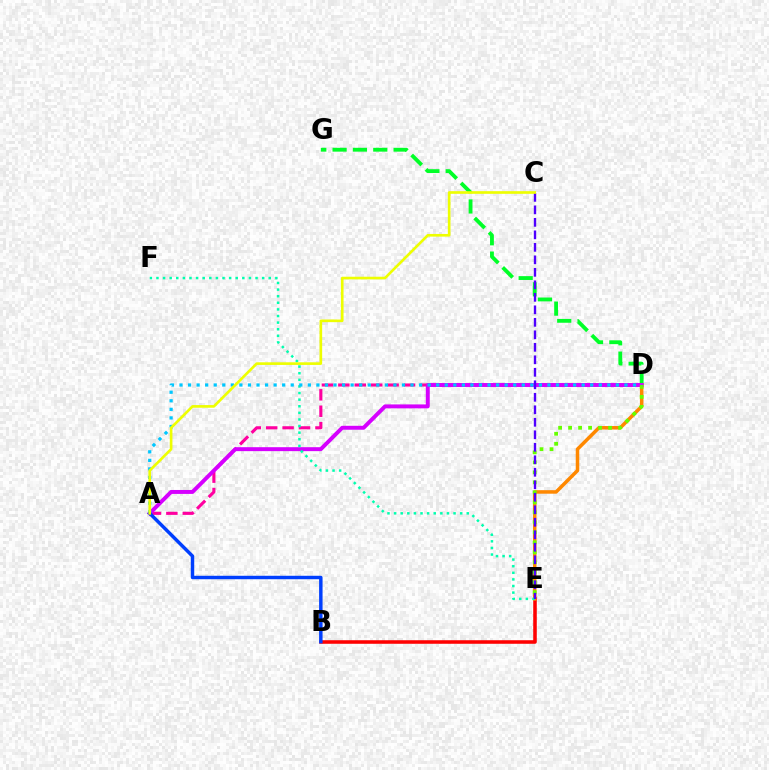{('B', 'E'): [{'color': '#ff0000', 'line_style': 'solid', 'thickness': 2.56}], ('A', 'D'): [{'color': '#ff00a0', 'line_style': 'dashed', 'thickness': 2.23}, {'color': '#d600ff', 'line_style': 'solid', 'thickness': 2.84}, {'color': '#00c7ff', 'line_style': 'dotted', 'thickness': 2.32}], ('D', 'G'): [{'color': '#00ff27', 'line_style': 'dashed', 'thickness': 2.76}], ('D', 'E'): [{'color': '#ff8800', 'line_style': 'solid', 'thickness': 2.53}, {'color': '#66ff00', 'line_style': 'dotted', 'thickness': 2.72}], ('E', 'F'): [{'color': '#00ffaf', 'line_style': 'dotted', 'thickness': 1.79}], ('C', 'E'): [{'color': '#4f00ff', 'line_style': 'dashed', 'thickness': 1.7}], ('A', 'B'): [{'color': '#003fff', 'line_style': 'solid', 'thickness': 2.48}], ('A', 'C'): [{'color': '#eeff00', 'line_style': 'solid', 'thickness': 1.91}]}